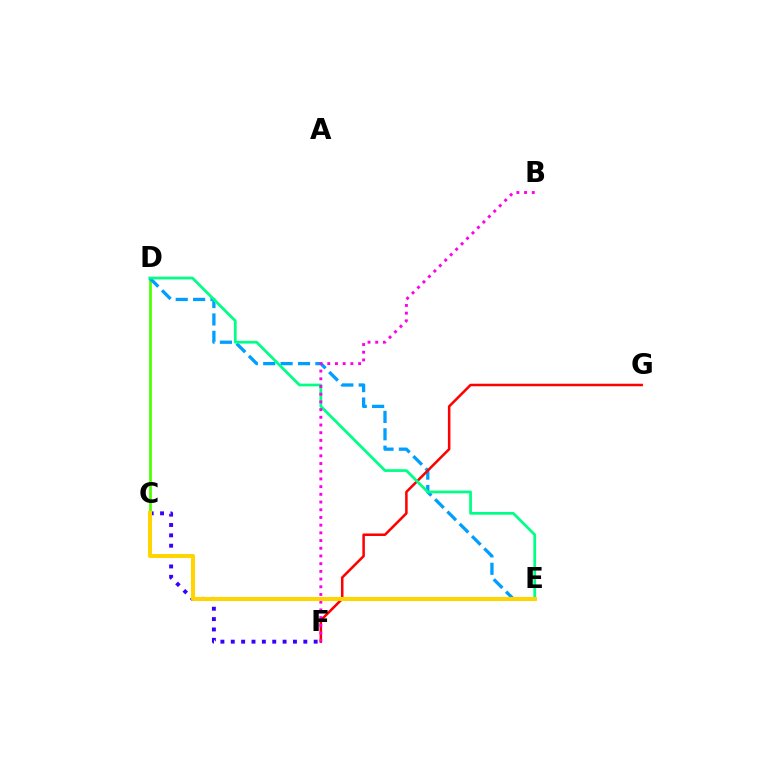{('C', 'D'): [{'color': '#4fff00', 'line_style': 'solid', 'thickness': 1.97}], ('D', 'E'): [{'color': '#009eff', 'line_style': 'dashed', 'thickness': 2.36}, {'color': '#00ff86', 'line_style': 'solid', 'thickness': 1.98}], ('F', 'G'): [{'color': '#ff0000', 'line_style': 'solid', 'thickness': 1.82}], ('C', 'F'): [{'color': '#3700ff', 'line_style': 'dotted', 'thickness': 2.82}], ('B', 'F'): [{'color': '#ff00ed', 'line_style': 'dotted', 'thickness': 2.09}], ('C', 'E'): [{'color': '#ffd500', 'line_style': 'solid', 'thickness': 2.91}]}